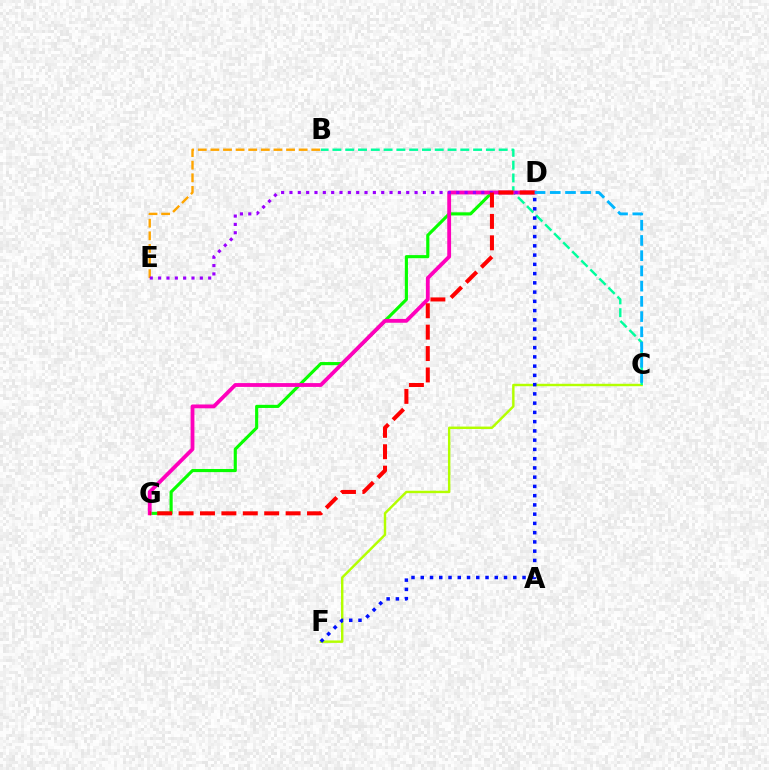{('C', 'F'): [{'color': '#b3ff00', 'line_style': 'solid', 'thickness': 1.75}], ('D', 'G'): [{'color': '#08ff00', 'line_style': 'solid', 'thickness': 2.26}, {'color': '#ff00bd', 'line_style': 'solid', 'thickness': 2.75}, {'color': '#ff0000', 'line_style': 'dashed', 'thickness': 2.91}], ('B', 'C'): [{'color': '#00ff9d', 'line_style': 'dashed', 'thickness': 1.74}], ('B', 'E'): [{'color': '#ffa500', 'line_style': 'dashed', 'thickness': 1.71}], ('D', 'E'): [{'color': '#9b00ff', 'line_style': 'dotted', 'thickness': 2.27}], ('C', 'D'): [{'color': '#00b5ff', 'line_style': 'dashed', 'thickness': 2.07}], ('D', 'F'): [{'color': '#0010ff', 'line_style': 'dotted', 'thickness': 2.51}]}